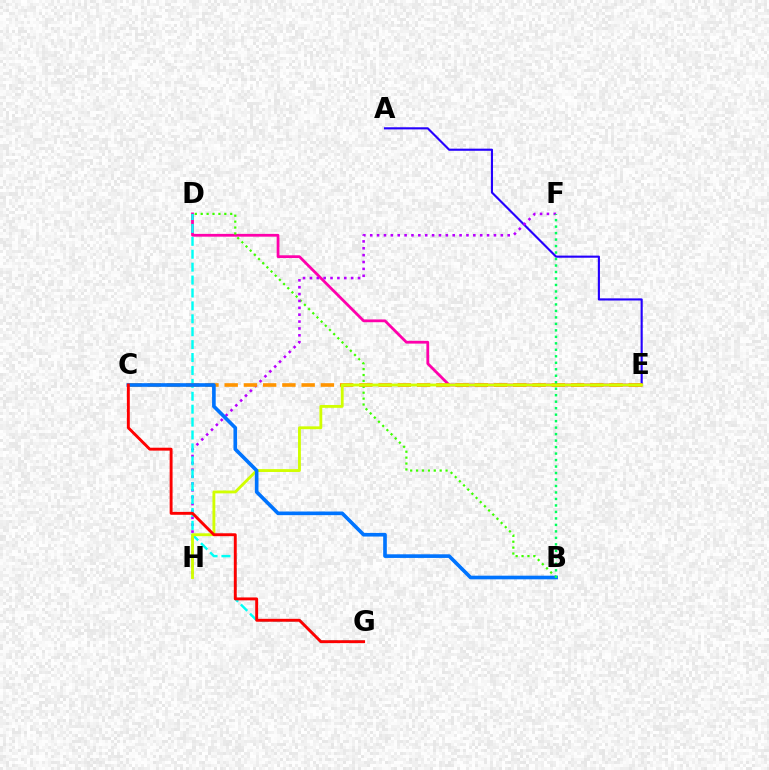{('A', 'E'): [{'color': '#2500ff', 'line_style': 'solid', 'thickness': 1.53}], ('D', 'E'): [{'color': '#ff00ac', 'line_style': 'solid', 'thickness': 2.0}], ('B', 'D'): [{'color': '#3dff00', 'line_style': 'dotted', 'thickness': 1.6}], ('F', 'H'): [{'color': '#b900ff', 'line_style': 'dotted', 'thickness': 1.87}], ('D', 'G'): [{'color': '#00fff6', 'line_style': 'dashed', 'thickness': 1.75}], ('C', 'E'): [{'color': '#ff9400', 'line_style': 'dashed', 'thickness': 2.61}], ('E', 'H'): [{'color': '#d1ff00', 'line_style': 'solid', 'thickness': 2.05}], ('B', 'C'): [{'color': '#0074ff', 'line_style': 'solid', 'thickness': 2.62}], ('C', 'G'): [{'color': '#ff0000', 'line_style': 'solid', 'thickness': 2.09}], ('B', 'F'): [{'color': '#00ff5c', 'line_style': 'dotted', 'thickness': 1.76}]}